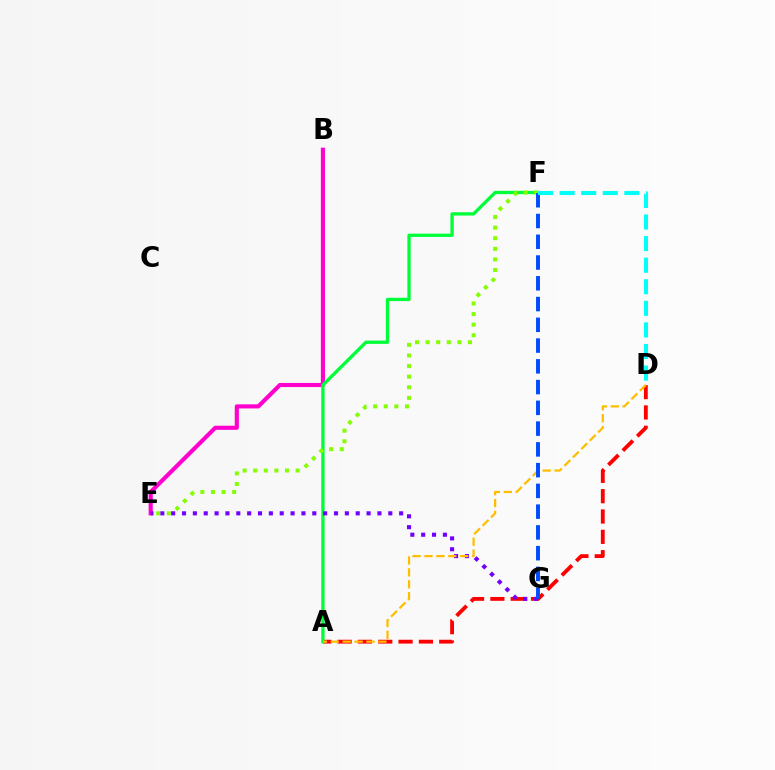{('A', 'D'): [{'color': '#ff0000', 'line_style': 'dashed', 'thickness': 2.76}, {'color': '#ffbd00', 'line_style': 'dashed', 'thickness': 1.62}], ('B', 'E'): [{'color': '#ff00cf', 'line_style': 'solid', 'thickness': 2.97}], ('A', 'F'): [{'color': '#00ff39', 'line_style': 'solid', 'thickness': 2.38}], ('E', 'G'): [{'color': '#7200ff', 'line_style': 'dotted', 'thickness': 2.95}], ('E', 'F'): [{'color': '#84ff00', 'line_style': 'dotted', 'thickness': 2.88}], ('F', 'G'): [{'color': '#004bff', 'line_style': 'dashed', 'thickness': 2.82}], ('D', 'F'): [{'color': '#00fff6', 'line_style': 'dashed', 'thickness': 2.93}]}